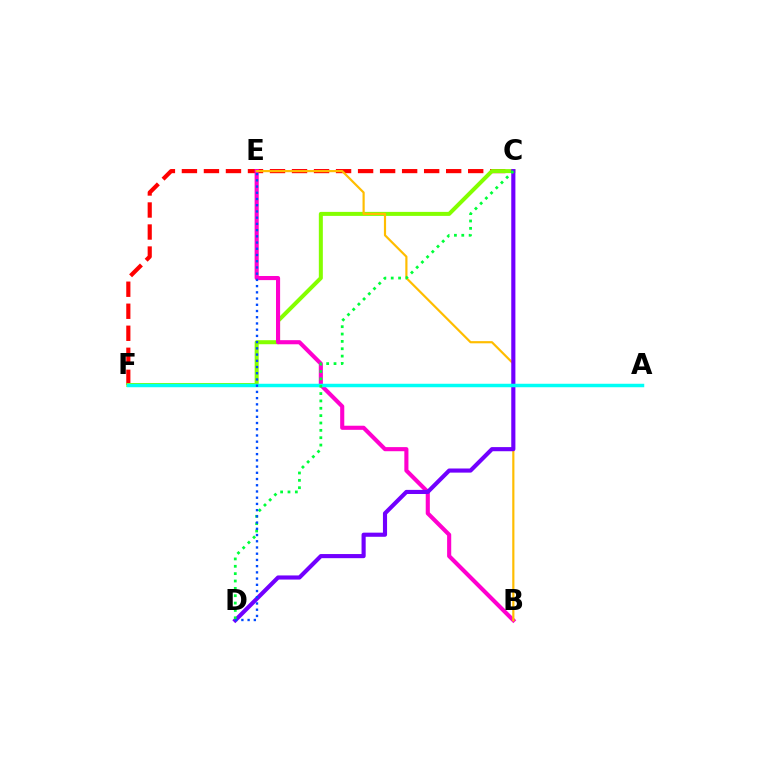{('C', 'F'): [{'color': '#ff0000', 'line_style': 'dashed', 'thickness': 2.99}, {'color': '#84ff00', 'line_style': 'solid', 'thickness': 2.89}], ('B', 'E'): [{'color': '#ff00cf', 'line_style': 'solid', 'thickness': 2.95}, {'color': '#ffbd00', 'line_style': 'solid', 'thickness': 1.57}], ('C', 'D'): [{'color': '#7200ff', 'line_style': 'solid', 'thickness': 2.97}, {'color': '#00ff39', 'line_style': 'dotted', 'thickness': 2.0}], ('A', 'F'): [{'color': '#00fff6', 'line_style': 'solid', 'thickness': 2.5}], ('D', 'E'): [{'color': '#004bff', 'line_style': 'dotted', 'thickness': 1.69}]}